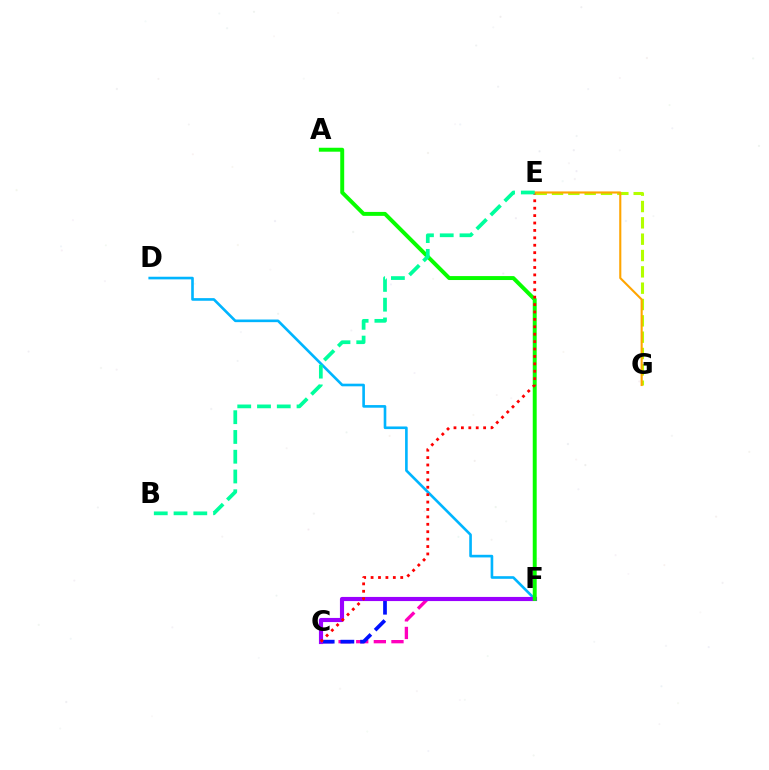{('C', 'F'): [{'color': '#ff00bd', 'line_style': 'dashed', 'thickness': 2.39}, {'color': '#0010ff', 'line_style': 'dashed', 'thickness': 2.67}, {'color': '#9b00ff', 'line_style': 'solid', 'thickness': 2.97}], ('D', 'F'): [{'color': '#00b5ff', 'line_style': 'solid', 'thickness': 1.89}], ('A', 'F'): [{'color': '#08ff00', 'line_style': 'solid', 'thickness': 2.84}], ('C', 'E'): [{'color': '#ff0000', 'line_style': 'dotted', 'thickness': 2.01}], ('E', 'G'): [{'color': '#b3ff00', 'line_style': 'dashed', 'thickness': 2.22}, {'color': '#ffa500', 'line_style': 'solid', 'thickness': 1.52}], ('B', 'E'): [{'color': '#00ff9d', 'line_style': 'dashed', 'thickness': 2.69}]}